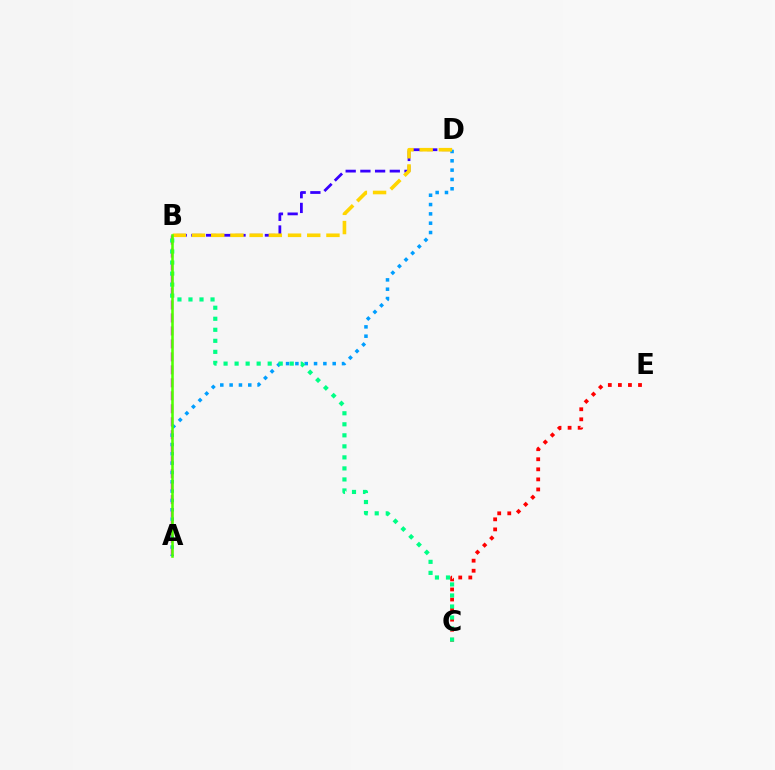{('A', 'B'): [{'color': '#ff00ed', 'line_style': 'dashed', 'thickness': 1.76}, {'color': '#4fff00', 'line_style': 'solid', 'thickness': 1.84}], ('B', 'D'): [{'color': '#3700ff', 'line_style': 'dashed', 'thickness': 2.0}, {'color': '#ffd500', 'line_style': 'dashed', 'thickness': 2.61}], ('A', 'D'): [{'color': '#009eff', 'line_style': 'dotted', 'thickness': 2.53}], ('C', 'E'): [{'color': '#ff0000', 'line_style': 'dotted', 'thickness': 2.73}], ('B', 'C'): [{'color': '#00ff86', 'line_style': 'dotted', 'thickness': 3.0}]}